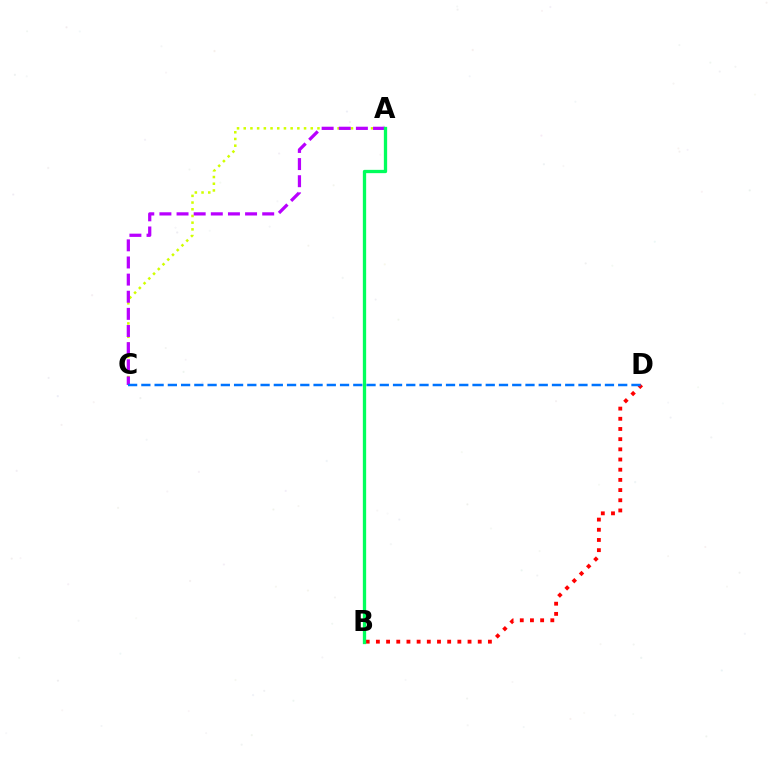{('B', 'D'): [{'color': '#ff0000', 'line_style': 'dotted', 'thickness': 2.77}], ('A', 'C'): [{'color': '#d1ff00', 'line_style': 'dotted', 'thickness': 1.82}, {'color': '#b900ff', 'line_style': 'dashed', 'thickness': 2.33}], ('C', 'D'): [{'color': '#0074ff', 'line_style': 'dashed', 'thickness': 1.8}], ('A', 'B'): [{'color': '#00ff5c', 'line_style': 'solid', 'thickness': 2.38}]}